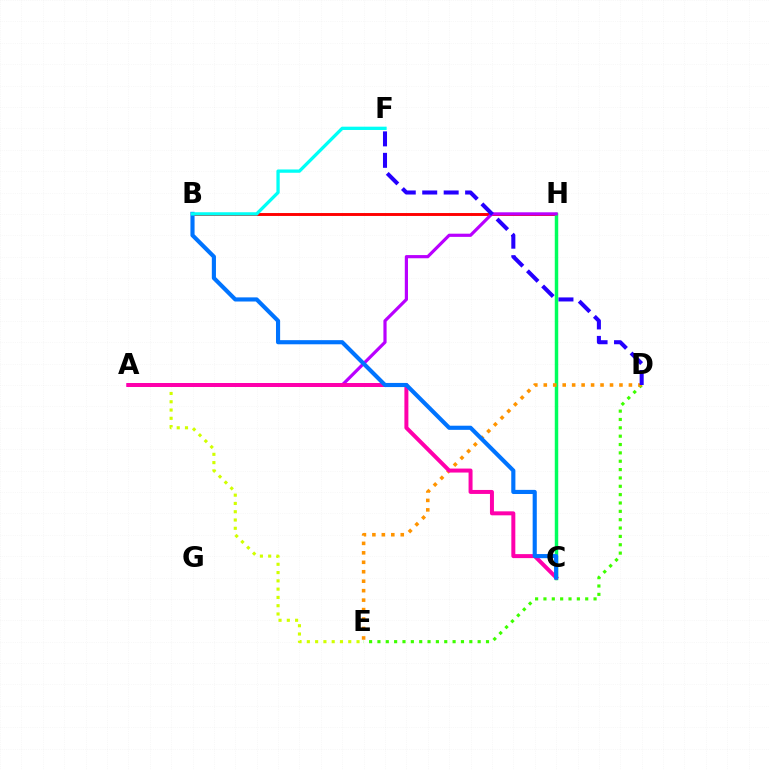{('B', 'H'): [{'color': '#ff0000', 'line_style': 'solid', 'thickness': 2.1}], ('C', 'H'): [{'color': '#00ff5c', 'line_style': 'solid', 'thickness': 2.49}], ('D', 'E'): [{'color': '#3dff00', 'line_style': 'dotted', 'thickness': 2.27}, {'color': '#ff9400', 'line_style': 'dotted', 'thickness': 2.57}], ('A', 'H'): [{'color': '#b900ff', 'line_style': 'solid', 'thickness': 2.29}], ('A', 'E'): [{'color': '#d1ff00', 'line_style': 'dotted', 'thickness': 2.25}], ('A', 'C'): [{'color': '#ff00ac', 'line_style': 'solid', 'thickness': 2.87}], ('D', 'F'): [{'color': '#2500ff', 'line_style': 'dashed', 'thickness': 2.91}], ('B', 'C'): [{'color': '#0074ff', 'line_style': 'solid', 'thickness': 2.98}], ('B', 'F'): [{'color': '#00fff6', 'line_style': 'solid', 'thickness': 2.37}]}